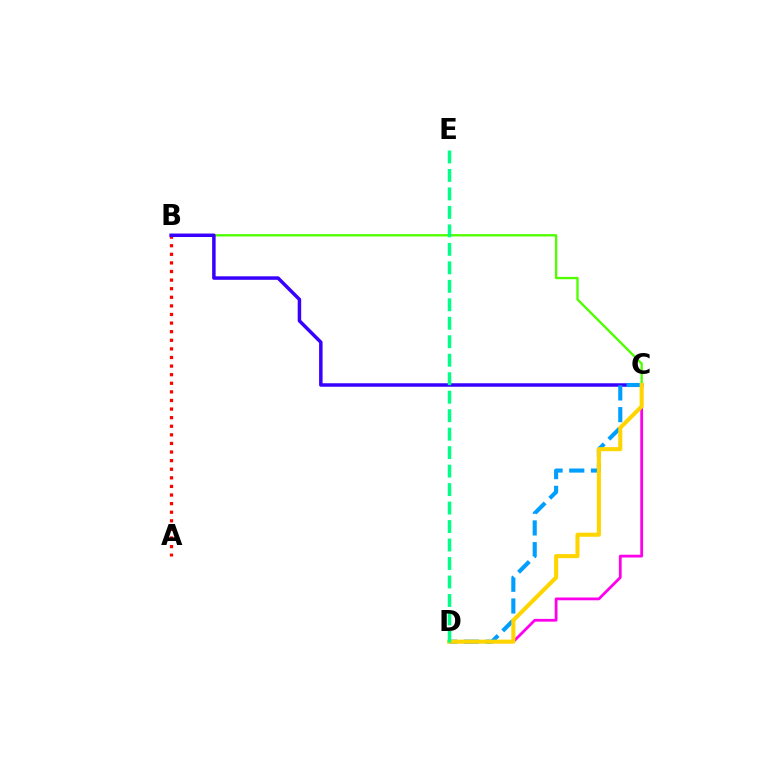{('B', 'C'): [{'color': '#4fff00', 'line_style': 'solid', 'thickness': 1.68}, {'color': '#3700ff', 'line_style': 'solid', 'thickness': 2.51}], ('A', 'B'): [{'color': '#ff0000', 'line_style': 'dotted', 'thickness': 2.34}], ('C', 'D'): [{'color': '#009eff', 'line_style': 'dashed', 'thickness': 2.95}, {'color': '#ff00ed', 'line_style': 'solid', 'thickness': 2.0}, {'color': '#ffd500', 'line_style': 'solid', 'thickness': 2.93}], ('D', 'E'): [{'color': '#00ff86', 'line_style': 'dashed', 'thickness': 2.51}]}